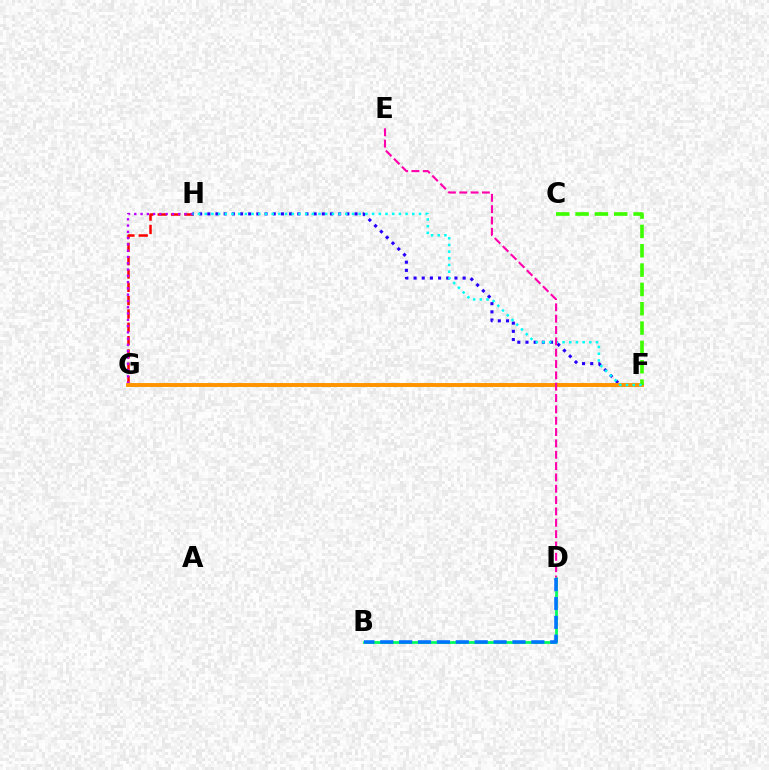{('G', 'H'): [{'color': '#ff0000', 'line_style': 'dashed', 'thickness': 1.81}, {'color': '#b900ff', 'line_style': 'dotted', 'thickness': 1.71}], ('F', 'H'): [{'color': '#2500ff', 'line_style': 'dotted', 'thickness': 2.22}, {'color': '#00fff6', 'line_style': 'dotted', 'thickness': 1.82}], ('F', 'G'): [{'color': '#d1ff00', 'line_style': 'dashed', 'thickness': 2.55}, {'color': '#ff9400', 'line_style': 'solid', 'thickness': 2.8}], ('B', 'D'): [{'color': '#00ff5c', 'line_style': 'solid', 'thickness': 2.0}, {'color': '#0074ff', 'line_style': 'dashed', 'thickness': 2.57}], ('C', 'F'): [{'color': '#3dff00', 'line_style': 'dashed', 'thickness': 2.63}], ('D', 'E'): [{'color': '#ff00ac', 'line_style': 'dashed', 'thickness': 1.54}]}